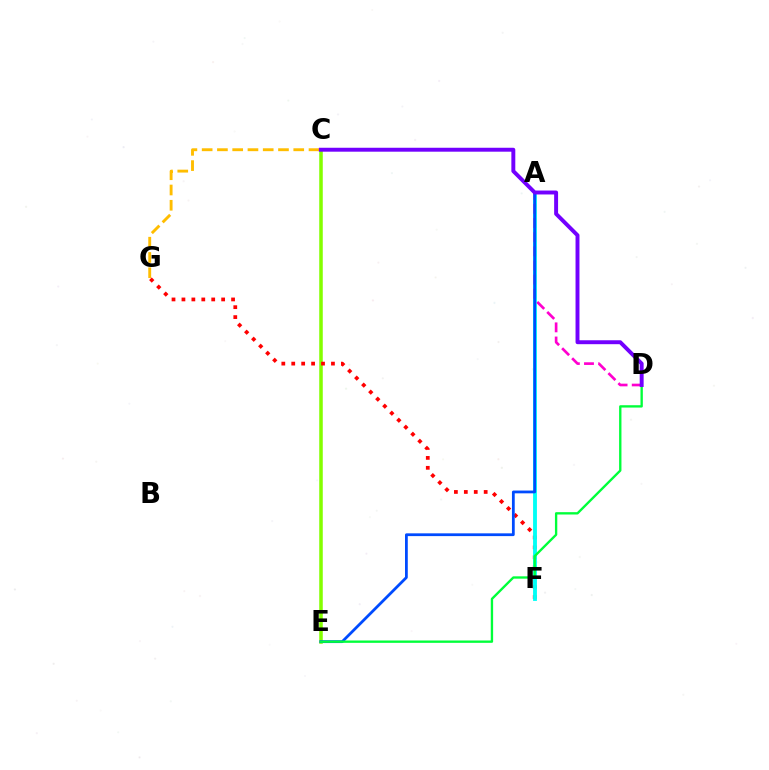{('C', 'E'): [{'color': '#84ff00', 'line_style': 'solid', 'thickness': 2.54}], ('F', 'G'): [{'color': '#ff0000', 'line_style': 'dotted', 'thickness': 2.7}], ('A', 'F'): [{'color': '#00fff6', 'line_style': 'solid', 'thickness': 2.77}], ('A', 'D'): [{'color': '#ff00cf', 'line_style': 'dashed', 'thickness': 1.92}], ('A', 'E'): [{'color': '#004bff', 'line_style': 'solid', 'thickness': 2.0}], ('D', 'E'): [{'color': '#00ff39', 'line_style': 'solid', 'thickness': 1.69}], ('C', 'G'): [{'color': '#ffbd00', 'line_style': 'dashed', 'thickness': 2.07}], ('C', 'D'): [{'color': '#7200ff', 'line_style': 'solid', 'thickness': 2.83}]}